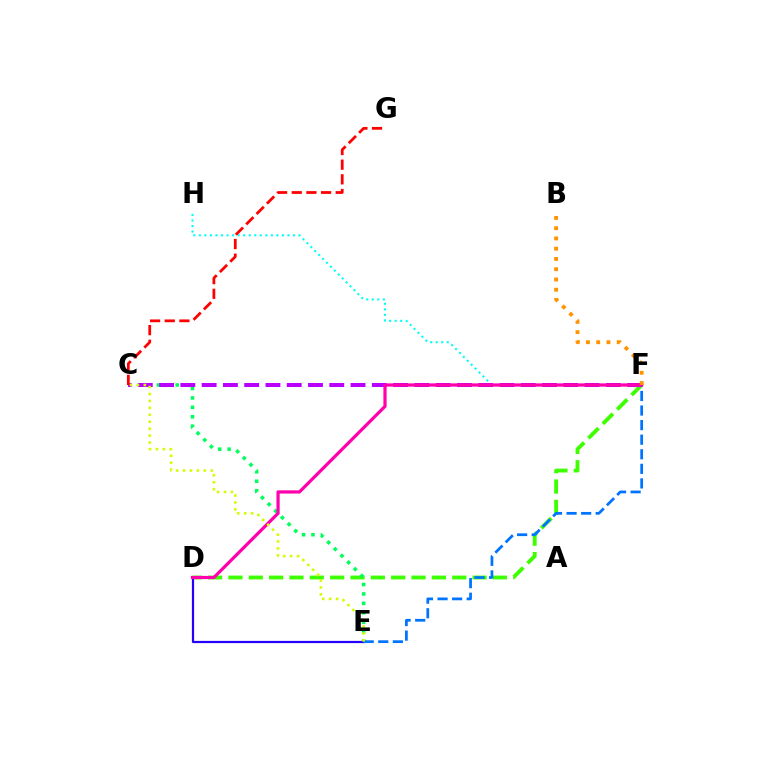{('D', 'F'): [{'color': '#3dff00', 'line_style': 'dashed', 'thickness': 2.76}, {'color': '#ff00ac', 'line_style': 'solid', 'thickness': 2.31}], ('C', 'E'): [{'color': '#00ff5c', 'line_style': 'dotted', 'thickness': 2.56}, {'color': '#d1ff00', 'line_style': 'dotted', 'thickness': 1.88}], ('F', 'H'): [{'color': '#00fff6', 'line_style': 'dotted', 'thickness': 1.51}], ('C', 'F'): [{'color': '#b900ff', 'line_style': 'dashed', 'thickness': 2.89}], ('C', 'G'): [{'color': '#ff0000', 'line_style': 'dashed', 'thickness': 1.99}], ('D', 'E'): [{'color': '#2500ff', 'line_style': 'solid', 'thickness': 1.59}], ('E', 'F'): [{'color': '#0074ff', 'line_style': 'dashed', 'thickness': 1.98}], ('B', 'F'): [{'color': '#ff9400', 'line_style': 'dotted', 'thickness': 2.79}]}